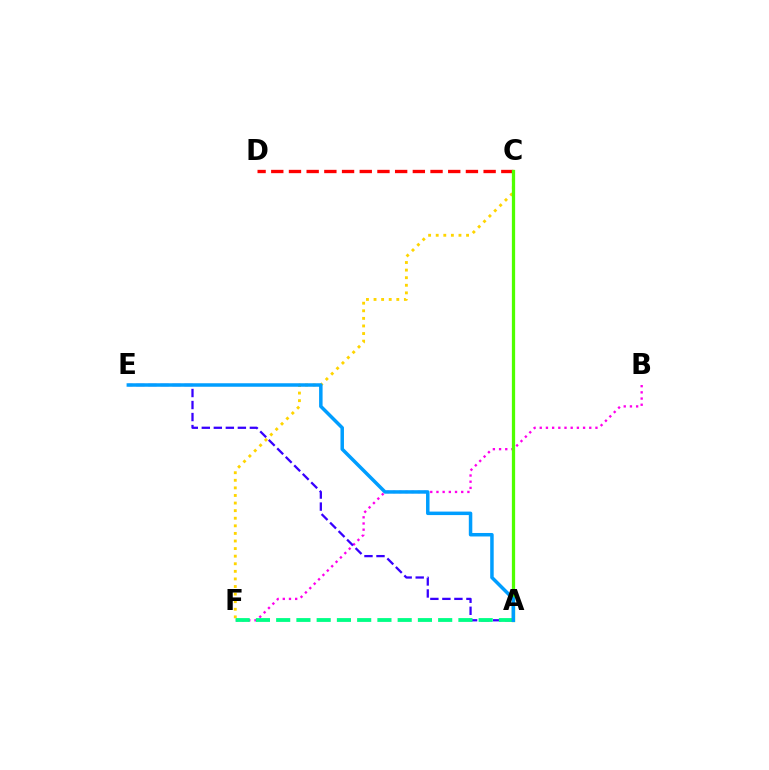{('C', 'F'): [{'color': '#ffd500', 'line_style': 'dotted', 'thickness': 2.06}], ('B', 'F'): [{'color': '#ff00ed', 'line_style': 'dotted', 'thickness': 1.68}], ('A', 'E'): [{'color': '#3700ff', 'line_style': 'dashed', 'thickness': 1.63}, {'color': '#009eff', 'line_style': 'solid', 'thickness': 2.51}], ('A', 'F'): [{'color': '#00ff86', 'line_style': 'dashed', 'thickness': 2.75}], ('C', 'D'): [{'color': '#ff0000', 'line_style': 'dashed', 'thickness': 2.4}], ('A', 'C'): [{'color': '#4fff00', 'line_style': 'solid', 'thickness': 2.35}]}